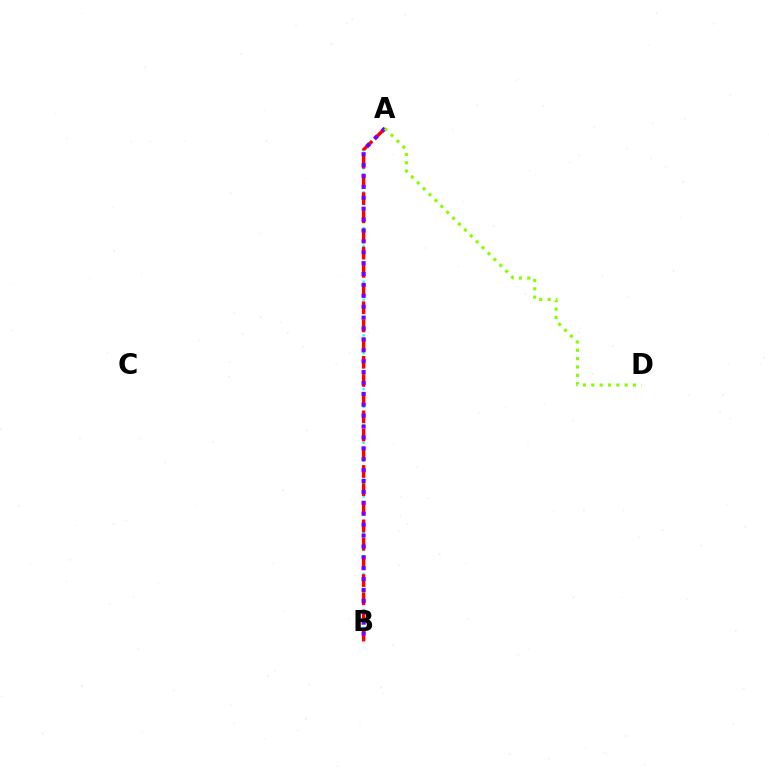{('A', 'B'): [{'color': '#00fff6', 'line_style': 'dotted', 'thickness': 1.62}, {'color': '#ff0000', 'line_style': 'dashed', 'thickness': 2.47}, {'color': '#7200ff', 'line_style': 'dotted', 'thickness': 2.96}], ('A', 'D'): [{'color': '#84ff00', 'line_style': 'dotted', 'thickness': 2.27}]}